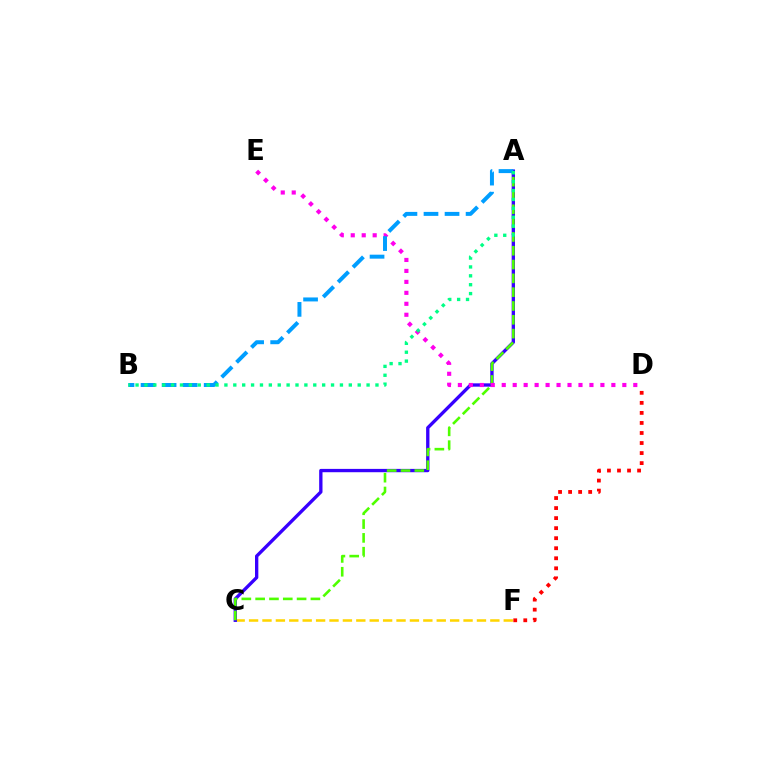{('C', 'F'): [{'color': '#ffd500', 'line_style': 'dashed', 'thickness': 1.82}], ('A', 'C'): [{'color': '#3700ff', 'line_style': 'solid', 'thickness': 2.4}, {'color': '#4fff00', 'line_style': 'dashed', 'thickness': 1.88}], ('D', 'E'): [{'color': '#ff00ed', 'line_style': 'dotted', 'thickness': 2.98}], ('D', 'F'): [{'color': '#ff0000', 'line_style': 'dotted', 'thickness': 2.73}], ('A', 'B'): [{'color': '#009eff', 'line_style': 'dashed', 'thickness': 2.86}, {'color': '#00ff86', 'line_style': 'dotted', 'thickness': 2.41}]}